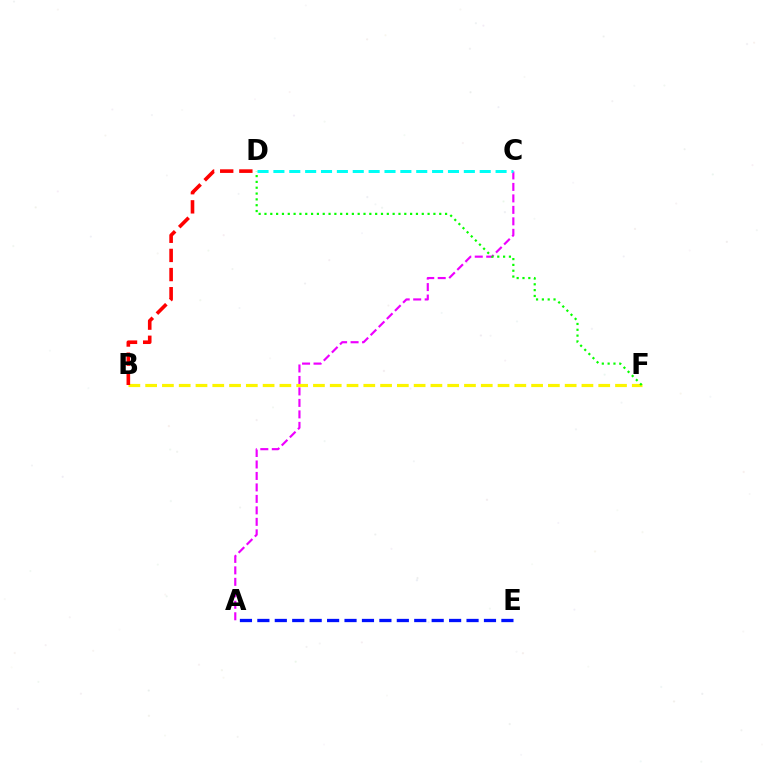{('B', 'F'): [{'color': '#fcf500', 'line_style': 'dashed', 'thickness': 2.28}], ('A', 'C'): [{'color': '#ee00ff', 'line_style': 'dashed', 'thickness': 1.56}], ('D', 'F'): [{'color': '#08ff00', 'line_style': 'dotted', 'thickness': 1.58}], ('B', 'D'): [{'color': '#ff0000', 'line_style': 'dashed', 'thickness': 2.6}], ('C', 'D'): [{'color': '#00fff6', 'line_style': 'dashed', 'thickness': 2.16}], ('A', 'E'): [{'color': '#0010ff', 'line_style': 'dashed', 'thickness': 2.37}]}